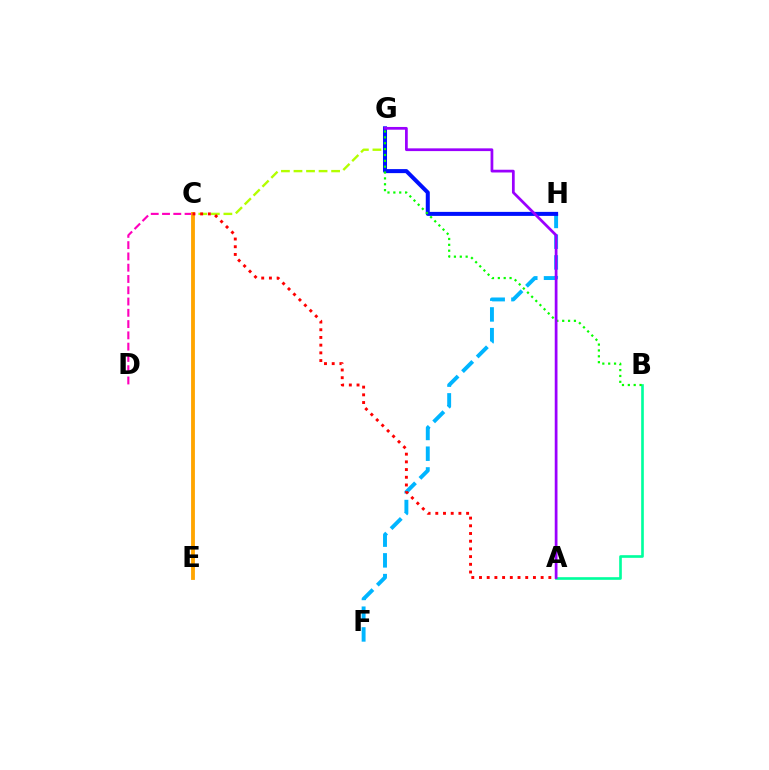{('C', 'D'): [{'color': '#ff00bd', 'line_style': 'dashed', 'thickness': 1.53}], ('F', 'H'): [{'color': '#00b5ff', 'line_style': 'dashed', 'thickness': 2.82}], ('C', 'G'): [{'color': '#b3ff00', 'line_style': 'dashed', 'thickness': 1.7}], ('C', 'E'): [{'color': '#ffa500', 'line_style': 'solid', 'thickness': 2.75}], ('G', 'H'): [{'color': '#0010ff', 'line_style': 'solid', 'thickness': 2.89}], ('A', 'B'): [{'color': '#00ff9d', 'line_style': 'solid', 'thickness': 1.91}], ('B', 'G'): [{'color': '#08ff00', 'line_style': 'dotted', 'thickness': 1.59}], ('A', 'G'): [{'color': '#9b00ff', 'line_style': 'solid', 'thickness': 1.97}], ('A', 'C'): [{'color': '#ff0000', 'line_style': 'dotted', 'thickness': 2.09}]}